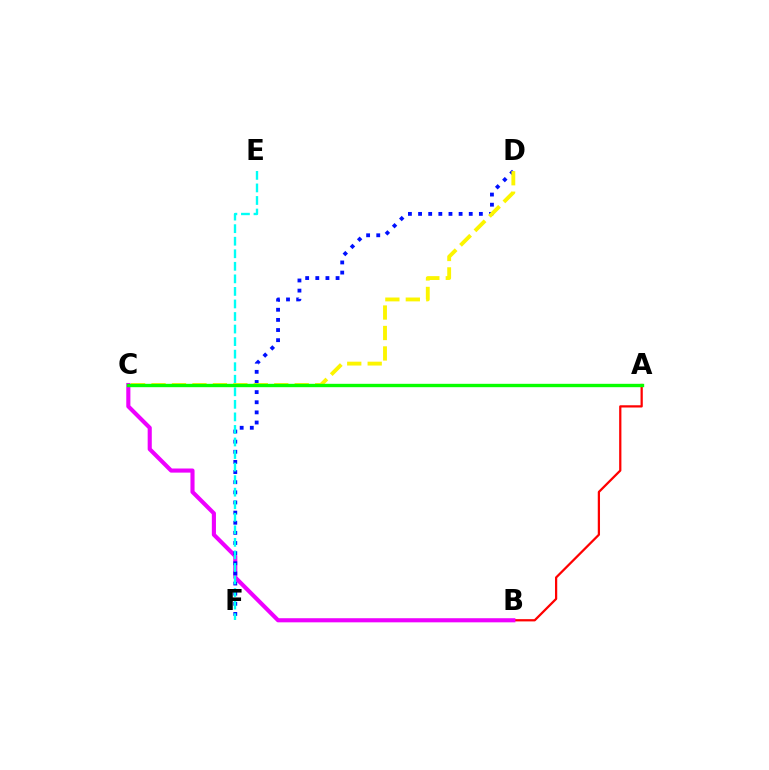{('A', 'B'): [{'color': '#ff0000', 'line_style': 'solid', 'thickness': 1.62}], ('B', 'C'): [{'color': '#ee00ff', 'line_style': 'solid', 'thickness': 2.96}], ('D', 'F'): [{'color': '#0010ff', 'line_style': 'dotted', 'thickness': 2.75}], ('E', 'F'): [{'color': '#00fff6', 'line_style': 'dashed', 'thickness': 1.7}], ('C', 'D'): [{'color': '#fcf500', 'line_style': 'dashed', 'thickness': 2.78}], ('A', 'C'): [{'color': '#08ff00', 'line_style': 'solid', 'thickness': 2.43}]}